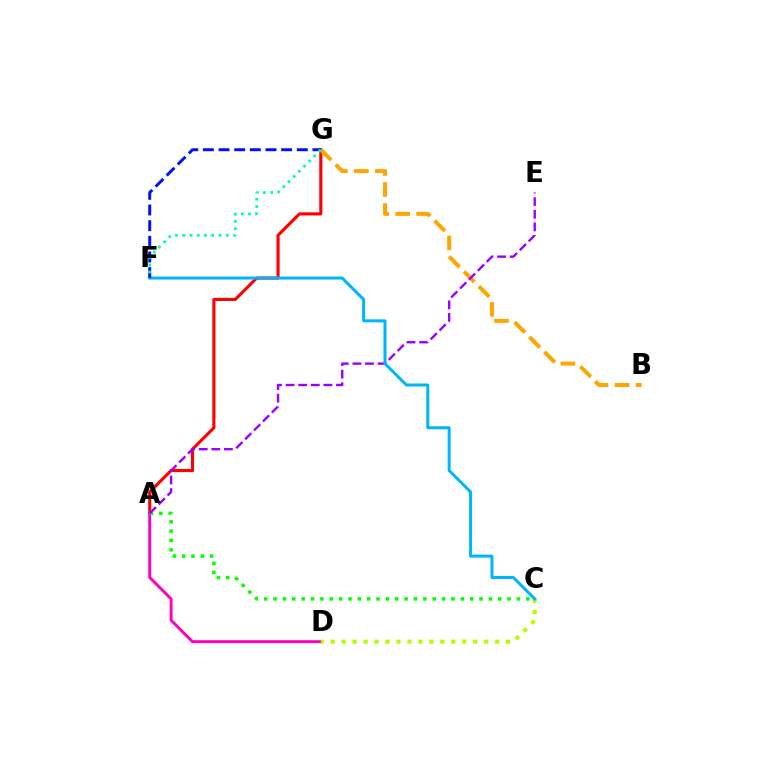{('A', 'G'): [{'color': '#ff0000', 'line_style': 'solid', 'thickness': 2.23}], ('A', 'D'): [{'color': '#ff00bd', 'line_style': 'solid', 'thickness': 2.12}], ('C', 'D'): [{'color': '#b3ff00', 'line_style': 'dotted', 'thickness': 2.98}], ('A', 'C'): [{'color': '#08ff00', 'line_style': 'dotted', 'thickness': 2.54}], ('B', 'G'): [{'color': '#ffa500', 'line_style': 'dashed', 'thickness': 2.86}], ('A', 'E'): [{'color': '#9b00ff', 'line_style': 'dashed', 'thickness': 1.71}], ('C', 'F'): [{'color': '#00b5ff', 'line_style': 'solid', 'thickness': 2.16}], ('F', 'G'): [{'color': '#0010ff', 'line_style': 'dashed', 'thickness': 2.13}, {'color': '#00ff9d', 'line_style': 'dotted', 'thickness': 1.98}]}